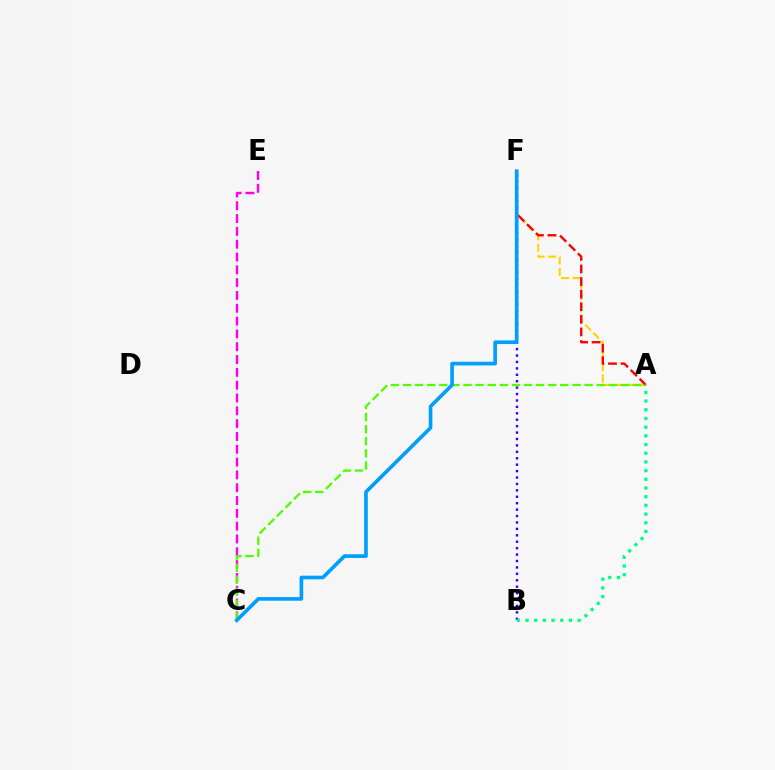{('A', 'F'): [{'color': '#ffd500', 'line_style': 'dashed', 'thickness': 1.55}, {'color': '#ff0000', 'line_style': 'dashed', 'thickness': 1.71}], ('C', 'E'): [{'color': '#ff00ed', 'line_style': 'dashed', 'thickness': 1.74}], ('B', 'F'): [{'color': '#3700ff', 'line_style': 'dotted', 'thickness': 1.74}], ('A', 'C'): [{'color': '#4fff00', 'line_style': 'dashed', 'thickness': 1.64}], ('A', 'B'): [{'color': '#00ff86', 'line_style': 'dotted', 'thickness': 2.36}], ('C', 'F'): [{'color': '#009eff', 'line_style': 'solid', 'thickness': 2.63}]}